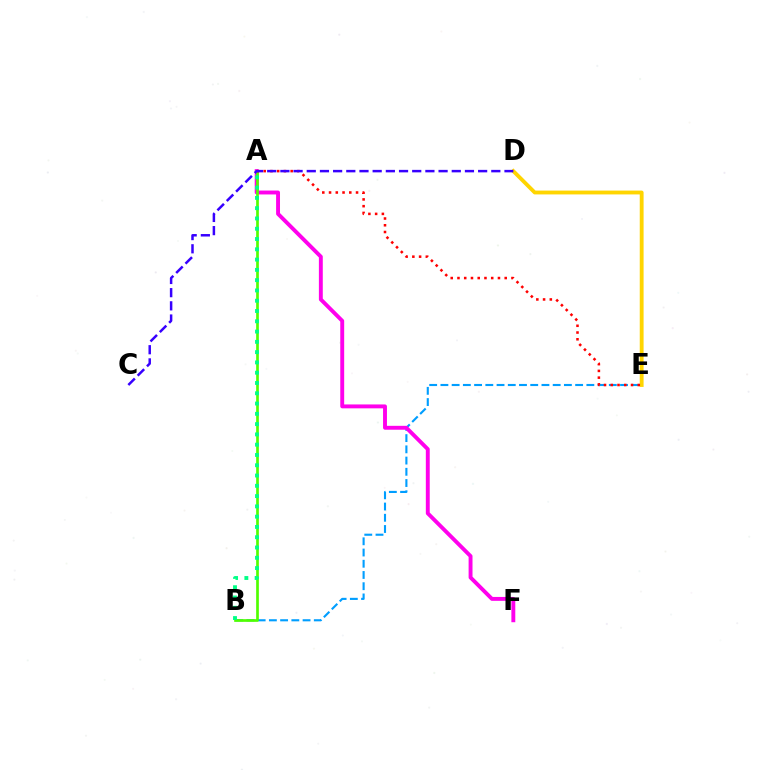{('B', 'E'): [{'color': '#009eff', 'line_style': 'dashed', 'thickness': 1.53}], ('D', 'E'): [{'color': '#ffd500', 'line_style': 'solid', 'thickness': 2.77}], ('A', 'F'): [{'color': '#ff00ed', 'line_style': 'solid', 'thickness': 2.81}], ('A', 'B'): [{'color': '#4fff00', 'line_style': 'solid', 'thickness': 1.93}, {'color': '#00ff86', 'line_style': 'dotted', 'thickness': 2.79}], ('A', 'E'): [{'color': '#ff0000', 'line_style': 'dotted', 'thickness': 1.83}], ('C', 'D'): [{'color': '#3700ff', 'line_style': 'dashed', 'thickness': 1.79}]}